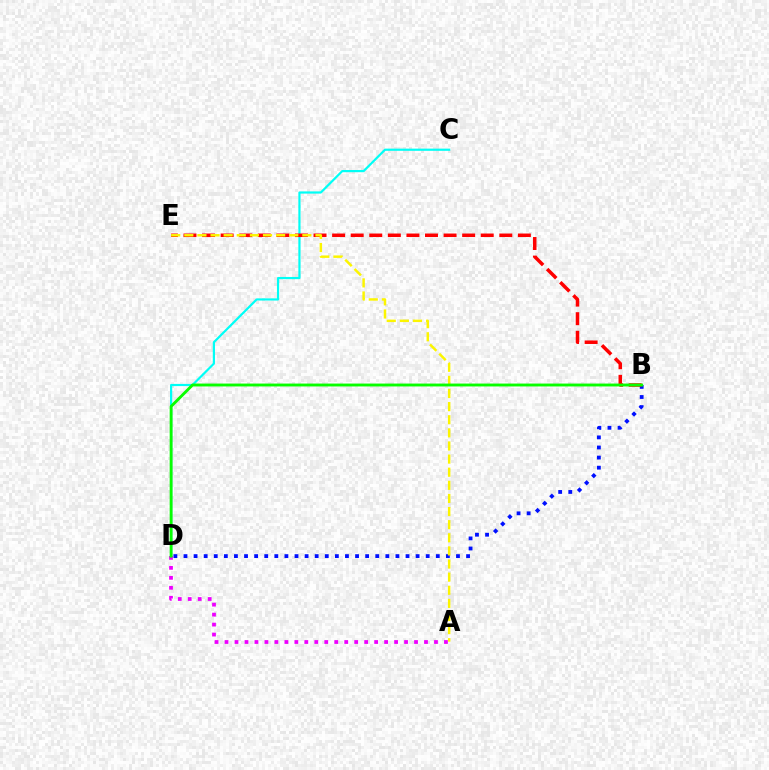{('B', 'D'): [{'color': '#0010ff', 'line_style': 'dotted', 'thickness': 2.74}, {'color': '#08ff00', 'line_style': 'solid', 'thickness': 2.08}], ('C', 'D'): [{'color': '#00fff6', 'line_style': 'solid', 'thickness': 1.58}], ('B', 'E'): [{'color': '#ff0000', 'line_style': 'dashed', 'thickness': 2.52}], ('A', 'E'): [{'color': '#fcf500', 'line_style': 'dashed', 'thickness': 1.78}], ('A', 'D'): [{'color': '#ee00ff', 'line_style': 'dotted', 'thickness': 2.71}]}